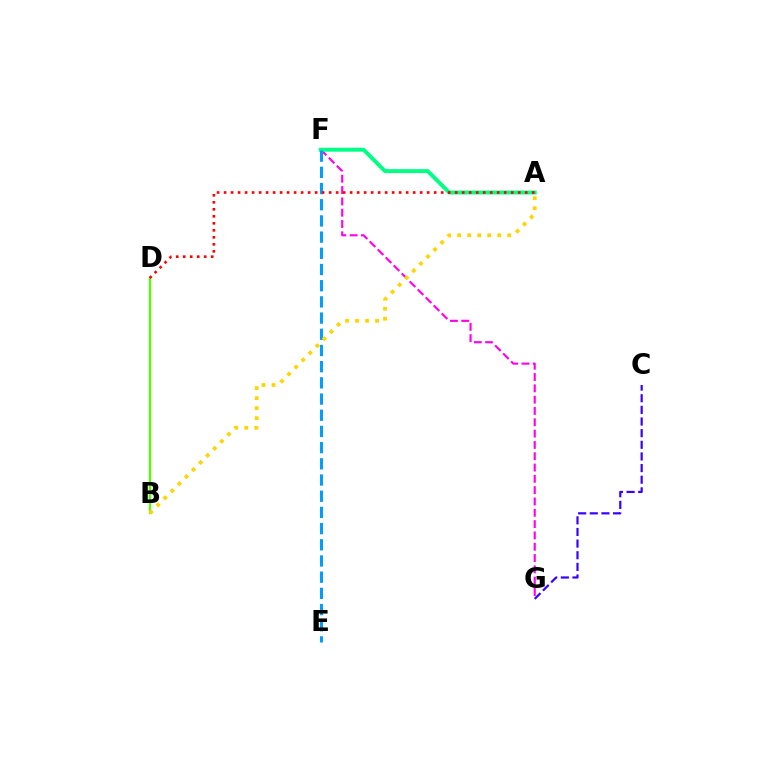{('F', 'G'): [{'color': '#ff00ed', 'line_style': 'dashed', 'thickness': 1.54}], ('B', 'D'): [{'color': '#4fff00', 'line_style': 'solid', 'thickness': 1.62}], ('C', 'G'): [{'color': '#3700ff', 'line_style': 'dashed', 'thickness': 1.58}], ('A', 'F'): [{'color': '#00ff86', 'line_style': 'solid', 'thickness': 2.83}], ('E', 'F'): [{'color': '#009eff', 'line_style': 'dashed', 'thickness': 2.2}], ('A', 'B'): [{'color': '#ffd500', 'line_style': 'dotted', 'thickness': 2.72}], ('A', 'D'): [{'color': '#ff0000', 'line_style': 'dotted', 'thickness': 1.9}]}